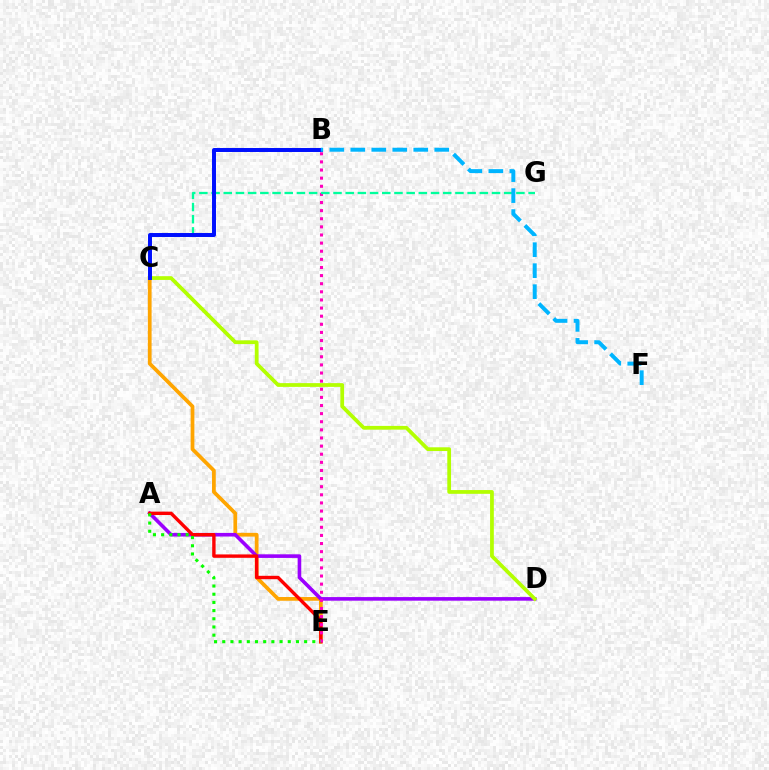{('C', 'E'): [{'color': '#ffa500', 'line_style': 'solid', 'thickness': 2.69}], ('A', 'D'): [{'color': '#9b00ff', 'line_style': 'solid', 'thickness': 2.6}], ('A', 'E'): [{'color': '#ff0000', 'line_style': 'solid', 'thickness': 2.44}, {'color': '#08ff00', 'line_style': 'dotted', 'thickness': 2.22}], ('C', 'D'): [{'color': '#b3ff00', 'line_style': 'solid', 'thickness': 2.7}], ('B', 'E'): [{'color': '#ff00bd', 'line_style': 'dotted', 'thickness': 2.21}], ('C', 'G'): [{'color': '#00ff9d', 'line_style': 'dashed', 'thickness': 1.66}], ('B', 'C'): [{'color': '#0010ff', 'line_style': 'solid', 'thickness': 2.86}], ('B', 'F'): [{'color': '#00b5ff', 'line_style': 'dashed', 'thickness': 2.85}]}